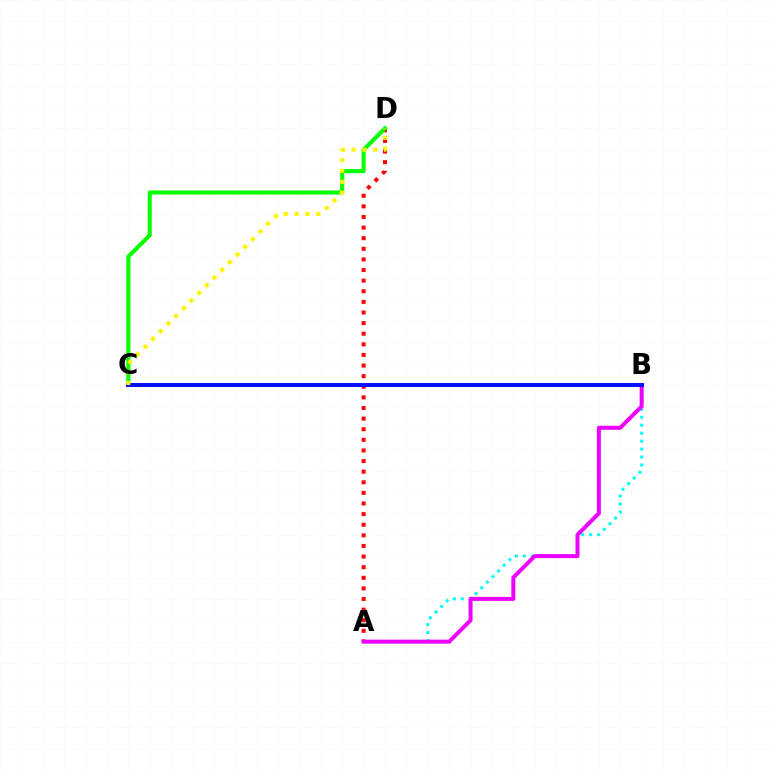{('A', 'B'): [{'color': '#00fff6', 'line_style': 'dotted', 'thickness': 2.17}, {'color': '#ee00ff', 'line_style': 'solid', 'thickness': 2.89}], ('A', 'D'): [{'color': '#ff0000', 'line_style': 'dotted', 'thickness': 2.88}], ('C', 'D'): [{'color': '#08ff00', 'line_style': 'solid', 'thickness': 2.93}, {'color': '#fcf500', 'line_style': 'dotted', 'thickness': 2.95}], ('B', 'C'): [{'color': '#0010ff', 'line_style': 'solid', 'thickness': 2.85}]}